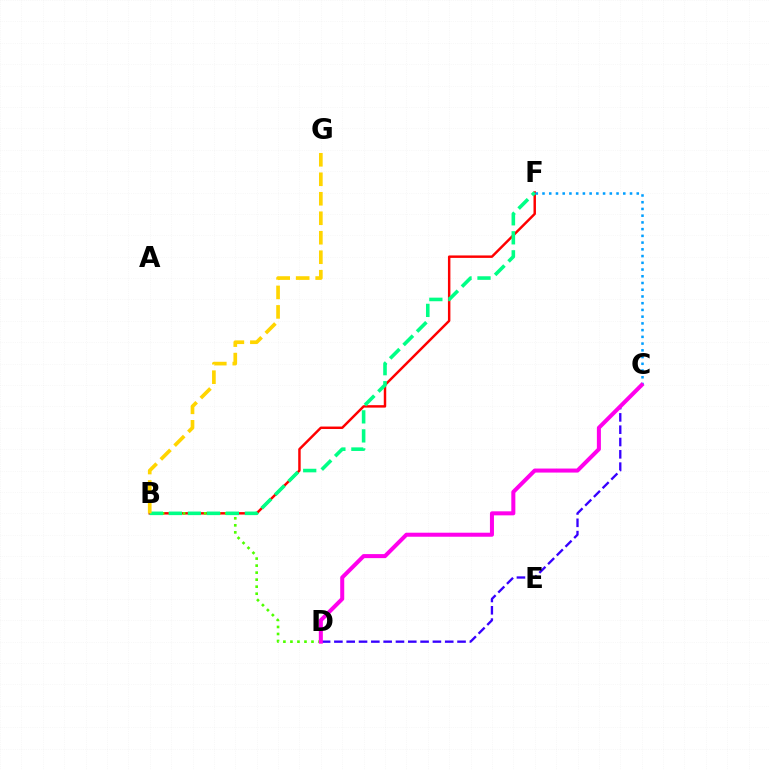{('B', 'F'): [{'color': '#ff0000', 'line_style': 'solid', 'thickness': 1.77}, {'color': '#00ff86', 'line_style': 'dashed', 'thickness': 2.58}], ('B', 'D'): [{'color': '#4fff00', 'line_style': 'dotted', 'thickness': 1.91}], ('C', 'D'): [{'color': '#3700ff', 'line_style': 'dashed', 'thickness': 1.67}, {'color': '#ff00ed', 'line_style': 'solid', 'thickness': 2.9}], ('C', 'F'): [{'color': '#009eff', 'line_style': 'dotted', 'thickness': 1.83}], ('B', 'G'): [{'color': '#ffd500', 'line_style': 'dashed', 'thickness': 2.65}]}